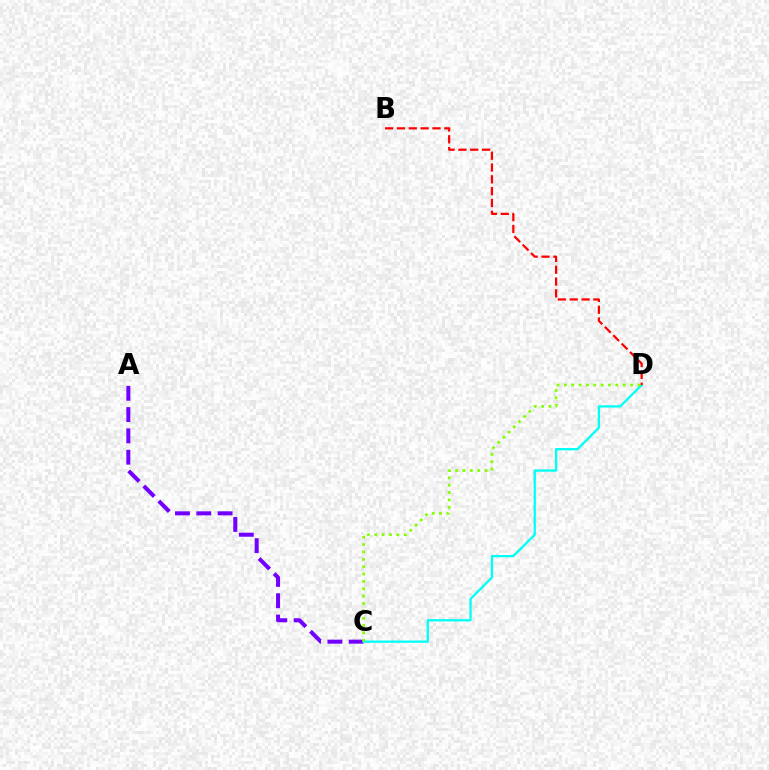{('A', 'C'): [{'color': '#7200ff', 'line_style': 'dashed', 'thickness': 2.89}], ('C', 'D'): [{'color': '#00fff6', 'line_style': 'solid', 'thickness': 1.65}, {'color': '#84ff00', 'line_style': 'dotted', 'thickness': 2.0}], ('B', 'D'): [{'color': '#ff0000', 'line_style': 'dashed', 'thickness': 1.61}]}